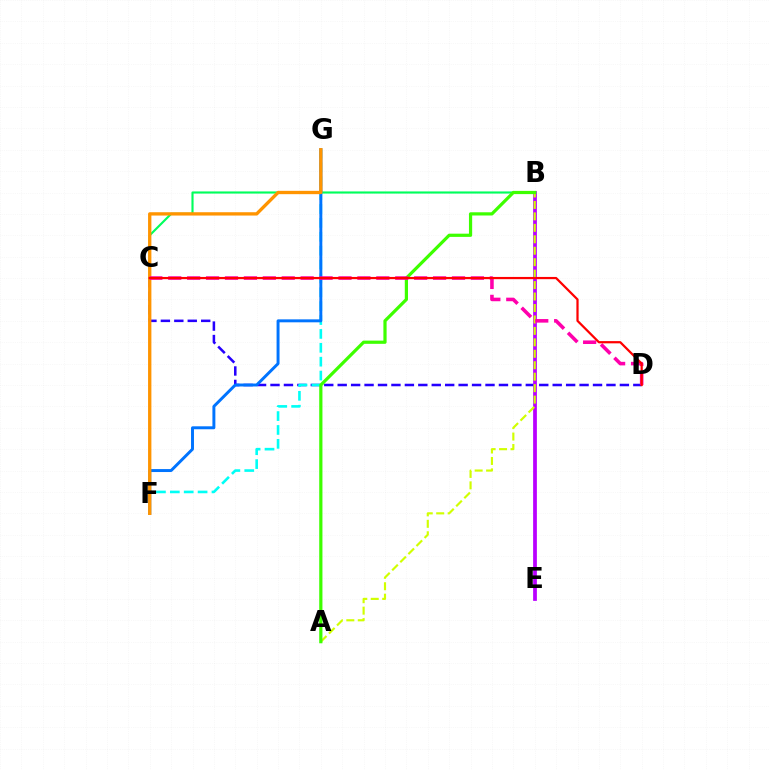{('B', 'C'): [{'color': '#00ff5c', 'line_style': 'solid', 'thickness': 1.54}], ('C', 'D'): [{'color': '#2500ff', 'line_style': 'dashed', 'thickness': 1.83}, {'color': '#ff00ac', 'line_style': 'dashed', 'thickness': 2.57}, {'color': '#ff0000', 'line_style': 'solid', 'thickness': 1.6}], ('F', 'G'): [{'color': '#00fff6', 'line_style': 'dashed', 'thickness': 1.89}, {'color': '#0074ff', 'line_style': 'solid', 'thickness': 2.13}, {'color': '#ff9400', 'line_style': 'solid', 'thickness': 2.39}], ('B', 'E'): [{'color': '#b900ff', 'line_style': 'solid', 'thickness': 2.7}], ('A', 'B'): [{'color': '#d1ff00', 'line_style': 'dashed', 'thickness': 1.56}, {'color': '#3dff00', 'line_style': 'solid', 'thickness': 2.31}]}